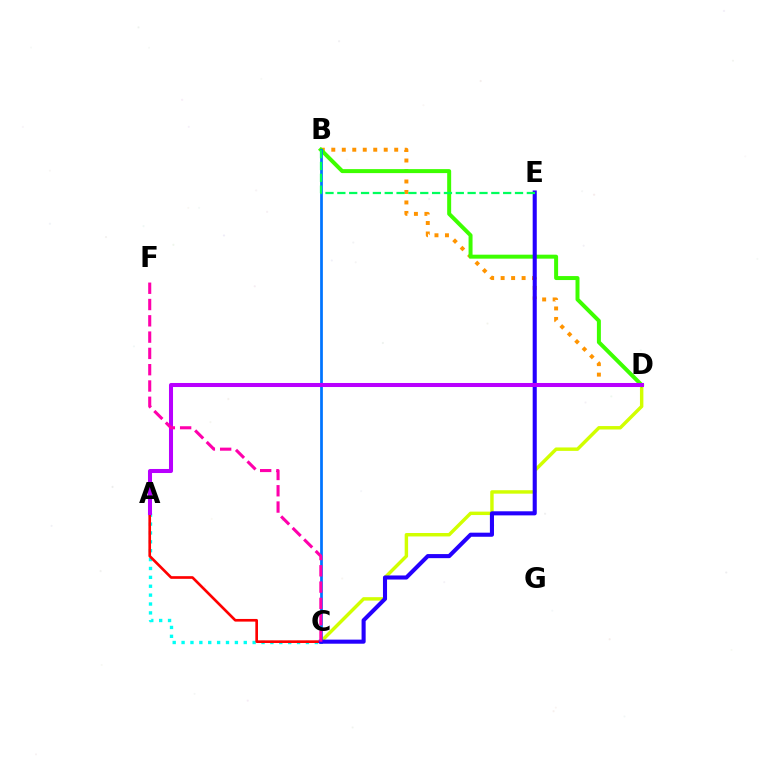{('B', 'D'): [{'color': '#ff9400', 'line_style': 'dotted', 'thickness': 2.85}, {'color': '#3dff00', 'line_style': 'solid', 'thickness': 2.86}], ('C', 'D'): [{'color': '#d1ff00', 'line_style': 'solid', 'thickness': 2.47}], ('A', 'C'): [{'color': '#00fff6', 'line_style': 'dotted', 'thickness': 2.41}, {'color': '#ff0000', 'line_style': 'solid', 'thickness': 1.92}], ('B', 'C'): [{'color': '#0074ff', 'line_style': 'solid', 'thickness': 1.97}], ('C', 'E'): [{'color': '#2500ff', 'line_style': 'solid', 'thickness': 2.94}], ('B', 'E'): [{'color': '#00ff5c', 'line_style': 'dashed', 'thickness': 1.61}], ('A', 'D'): [{'color': '#b900ff', 'line_style': 'solid', 'thickness': 2.91}], ('C', 'F'): [{'color': '#ff00ac', 'line_style': 'dashed', 'thickness': 2.21}]}